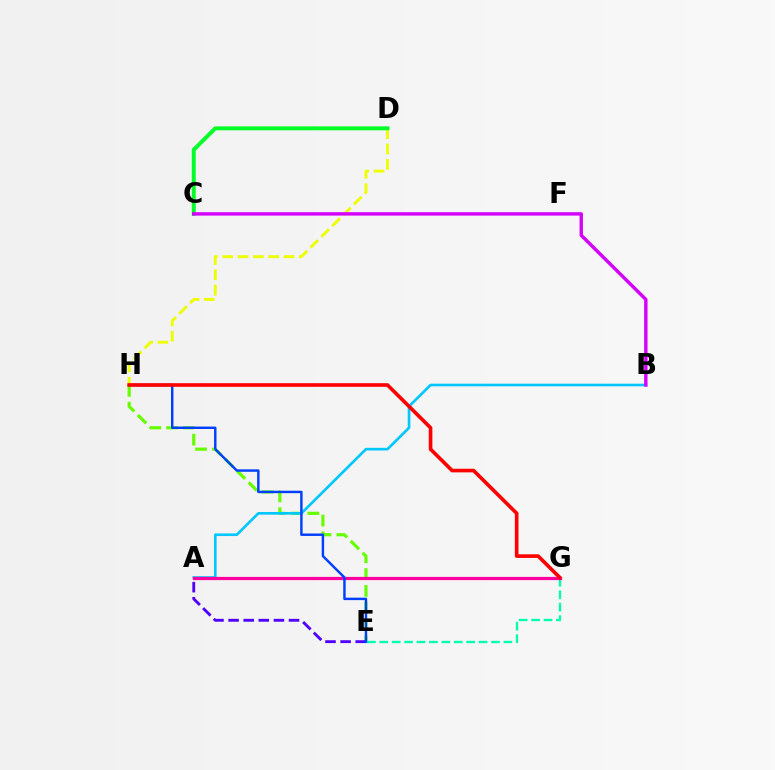{('E', 'H'): [{'color': '#66ff00', 'line_style': 'dashed', 'thickness': 2.28}, {'color': '#003fff', 'line_style': 'solid', 'thickness': 1.75}], ('A', 'G'): [{'color': '#ff8800', 'line_style': 'dotted', 'thickness': 1.84}, {'color': '#ff00a0', 'line_style': 'solid', 'thickness': 2.32}], ('D', 'H'): [{'color': '#eeff00', 'line_style': 'dashed', 'thickness': 2.08}], ('E', 'G'): [{'color': '#00ffaf', 'line_style': 'dashed', 'thickness': 1.69}], ('C', 'D'): [{'color': '#00ff27', 'line_style': 'solid', 'thickness': 2.83}], ('A', 'B'): [{'color': '#00c7ff', 'line_style': 'solid', 'thickness': 1.91}], ('B', 'C'): [{'color': '#d600ff', 'line_style': 'solid', 'thickness': 2.45}], ('A', 'E'): [{'color': '#4f00ff', 'line_style': 'dashed', 'thickness': 2.05}], ('G', 'H'): [{'color': '#ff0000', 'line_style': 'solid', 'thickness': 2.61}]}